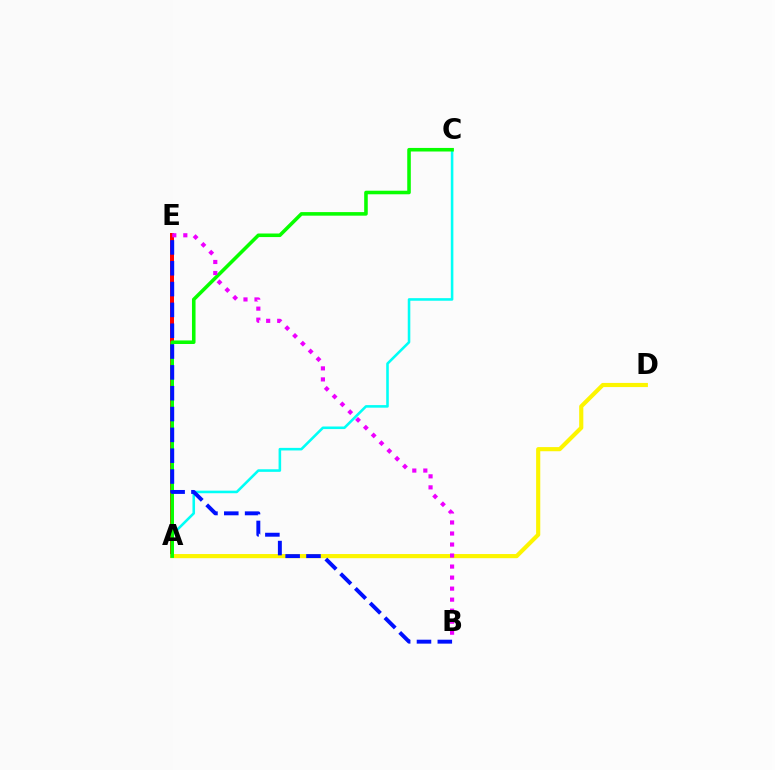{('A', 'C'): [{'color': '#00fff6', 'line_style': 'solid', 'thickness': 1.85}, {'color': '#08ff00', 'line_style': 'solid', 'thickness': 2.57}], ('A', 'E'): [{'color': '#ff0000', 'line_style': 'solid', 'thickness': 2.88}], ('A', 'D'): [{'color': '#fcf500', 'line_style': 'solid', 'thickness': 2.98}], ('B', 'E'): [{'color': '#0010ff', 'line_style': 'dashed', 'thickness': 2.83}, {'color': '#ee00ff', 'line_style': 'dotted', 'thickness': 2.99}]}